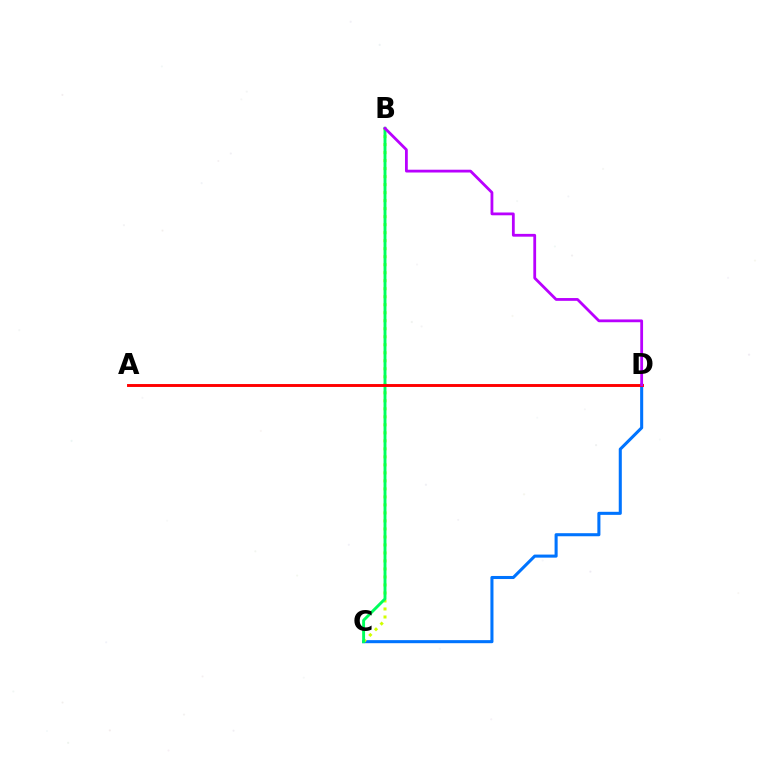{('C', 'D'): [{'color': '#0074ff', 'line_style': 'solid', 'thickness': 2.2}], ('B', 'C'): [{'color': '#d1ff00', 'line_style': 'dotted', 'thickness': 2.18}, {'color': '#00ff5c', 'line_style': 'solid', 'thickness': 2.1}], ('A', 'D'): [{'color': '#ff0000', 'line_style': 'solid', 'thickness': 2.09}], ('B', 'D'): [{'color': '#b900ff', 'line_style': 'solid', 'thickness': 2.01}]}